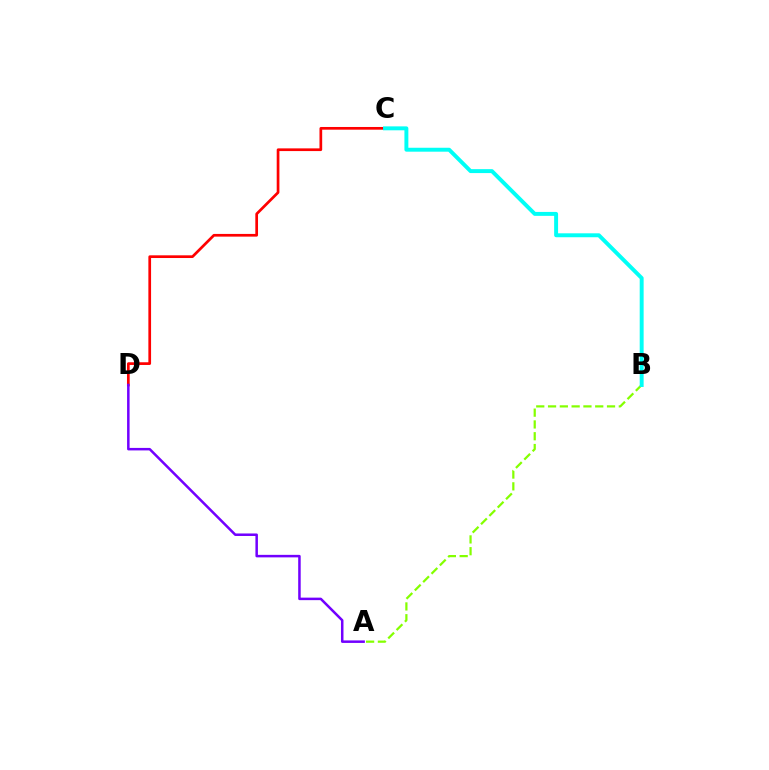{('C', 'D'): [{'color': '#ff0000', 'line_style': 'solid', 'thickness': 1.95}], ('A', 'D'): [{'color': '#7200ff', 'line_style': 'solid', 'thickness': 1.81}], ('A', 'B'): [{'color': '#84ff00', 'line_style': 'dashed', 'thickness': 1.6}], ('B', 'C'): [{'color': '#00fff6', 'line_style': 'solid', 'thickness': 2.83}]}